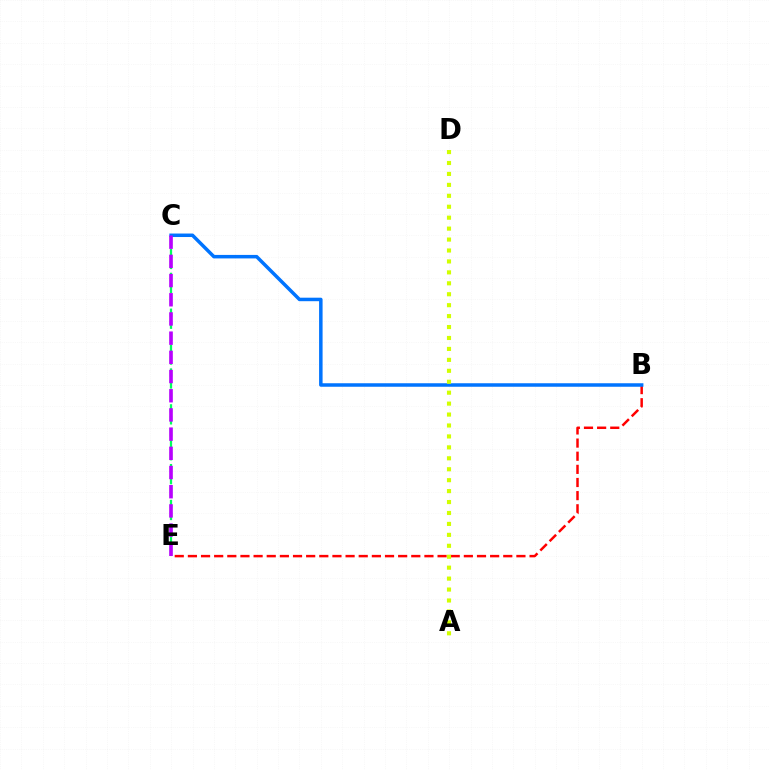{('B', 'E'): [{'color': '#ff0000', 'line_style': 'dashed', 'thickness': 1.79}], ('B', 'C'): [{'color': '#0074ff', 'line_style': 'solid', 'thickness': 2.52}], ('A', 'D'): [{'color': '#d1ff00', 'line_style': 'dotted', 'thickness': 2.97}], ('C', 'E'): [{'color': '#00ff5c', 'line_style': 'dashed', 'thickness': 1.62}, {'color': '#b900ff', 'line_style': 'dashed', 'thickness': 2.61}]}